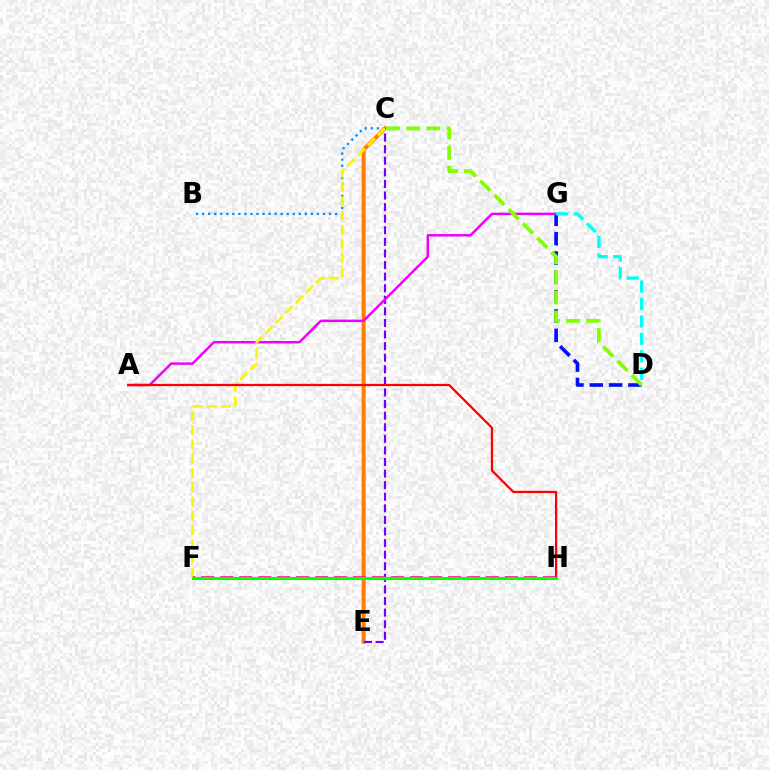{('B', 'C'): [{'color': '#008cff', 'line_style': 'dotted', 'thickness': 1.64}], ('C', 'E'): [{'color': '#ff7c00', 'line_style': 'solid', 'thickness': 2.85}, {'color': '#7200ff', 'line_style': 'dashed', 'thickness': 1.57}], ('D', 'G'): [{'color': '#0010ff', 'line_style': 'dashed', 'thickness': 2.63}, {'color': '#00fff6', 'line_style': 'dashed', 'thickness': 2.37}], ('A', 'G'): [{'color': '#ee00ff', 'line_style': 'solid', 'thickness': 1.77}], ('F', 'H'): [{'color': '#00ff74', 'line_style': 'dotted', 'thickness': 2.18}, {'color': '#ff0094', 'line_style': 'dashed', 'thickness': 2.58}, {'color': '#08ff00', 'line_style': 'solid', 'thickness': 2.19}], ('C', 'F'): [{'color': '#fcf500', 'line_style': 'dashed', 'thickness': 1.94}], ('A', 'H'): [{'color': '#ff0000', 'line_style': 'solid', 'thickness': 1.62}], ('C', 'D'): [{'color': '#84ff00', 'line_style': 'dashed', 'thickness': 2.74}]}